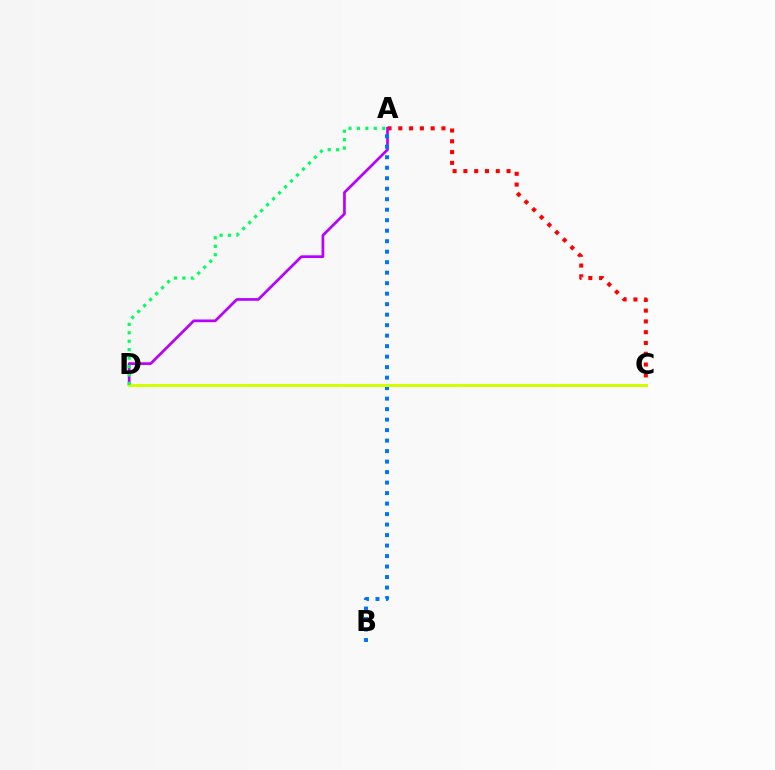{('A', 'C'): [{'color': '#ff0000', 'line_style': 'dotted', 'thickness': 2.93}], ('A', 'D'): [{'color': '#b900ff', 'line_style': 'solid', 'thickness': 1.94}, {'color': '#00ff5c', 'line_style': 'dotted', 'thickness': 2.29}], ('A', 'B'): [{'color': '#0074ff', 'line_style': 'dotted', 'thickness': 2.85}], ('C', 'D'): [{'color': '#d1ff00', 'line_style': 'solid', 'thickness': 2.16}]}